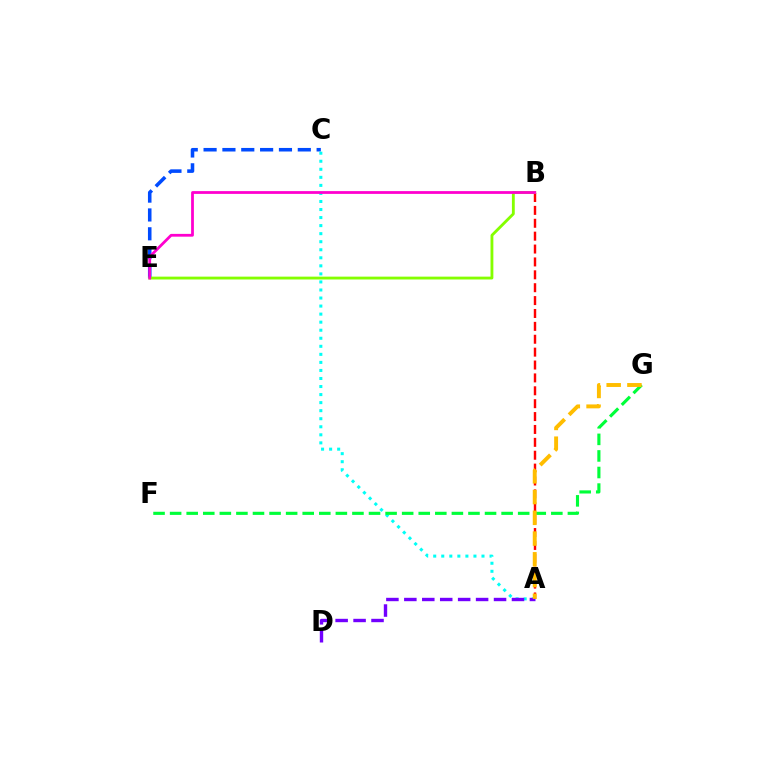{('C', 'E'): [{'color': '#004bff', 'line_style': 'dashed', 'thickness': 2.56}], ('A', 'C'): [{'color': '#00fff6', 'line_style': 'dotted', 'thickness': 2.19}], ('A', 'B'): [{'color': '#ff0000', 'line_style': 'dashed', 'thickness': 1.75}], ('A', 'D'): [{'color': '#7200ff', 'line_style': 'dashed', 'thickness': 2.44}], ('B', 'E'): [{'color': '#84ff00', 'line_style': 'solid', 'thickness': 2.04}, {'color': '#ff00cf', 'line_style': 'solid', 'thickness': 2.0}], ('F', 'G'): [{'color': '#00ff39', 'line_style': 'dashed', 'thickness': 2.25}], ('A', 'G'): [{'color': '#ffbd00', 'line_style': 'dashed', 'thickness': 2.82}]}